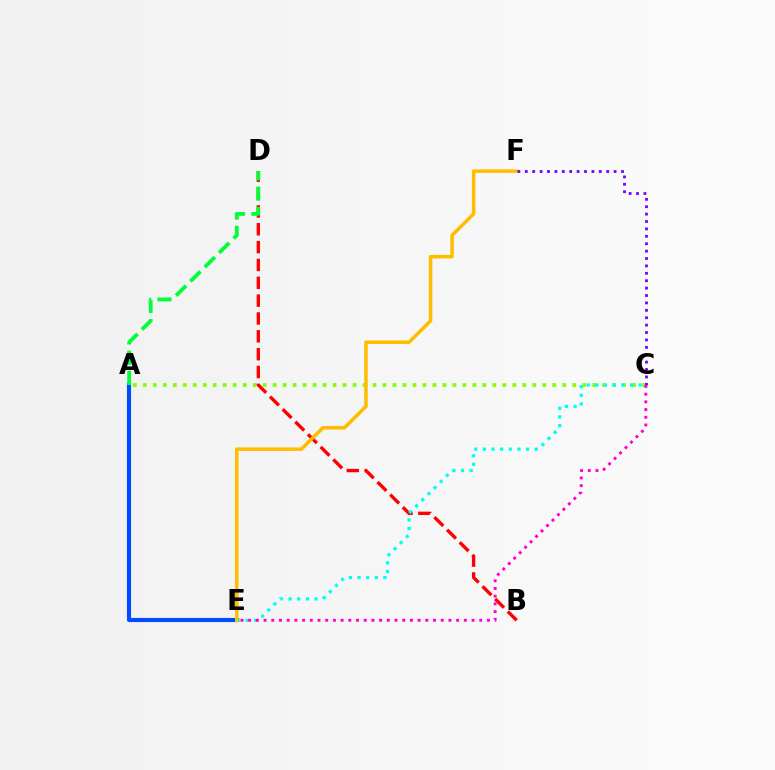{('A', 'C'): [{'color': '#84ff00', 'line_style': 'dotted', 'thickness': 2.71}], ('A', 'E'): [{'color': '#004bff', 'line_style': 'solid', 'thickness': 2.96}], ('B', 'D'): [{'color': '#ff0000', 'line_style': 'dashed', 'thickness': 2.42}], ('C', 'E'): [{'color': '#00fff6', 'line_style': 'dotted', 'thickness': 2.35}, {'color': '#ff00cf', 'line_style': 'dotted', 'thickness': 2.09}], ('E', 'F'): [{'color': '#ffbd00', 'line_style': 'solid', 'thickness': 2.54}], ('A', 'D'): [{'color': '#00ff39', 'line_style': 'dashed', 'thickness': 2.75}], ('C', 'F'): [{'color': '#7200ff', 'line_style': 'dotted', 'thickness': 2.01}]}